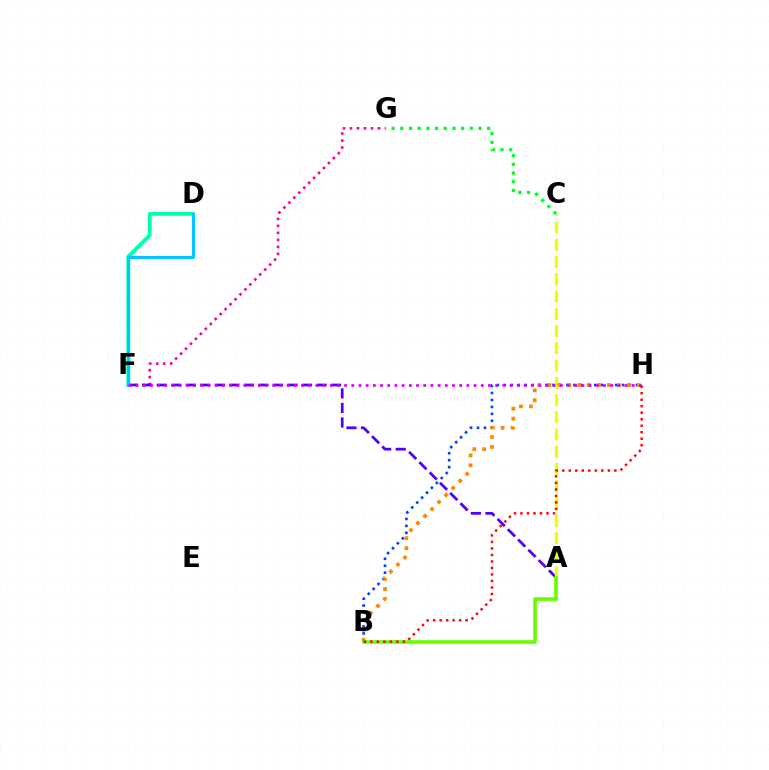{('D', 'F'): [{'color': '#00ffaf', 'line_style': 'solid', 'thickness': 2.77}, {'color': '#00c7ff', 'line_style': 'solid', 'thickness': 2.16}], ('F', 'G'): [{'color': '#ff00a0', 'line_style': 'dotted', 'thickness': 1.9}], ('A', 'F'): [{'color': '#4f00ff', 'line_style': 'dashed', 'thickness': 1.97}], ('A', 'C'): [{'color': '#eeff00', 'line_style': 'dashed', 'thickness': 2.34}], ('B', 'H'): [{'color': '#003fff', 'line_style': 'dotted', 'thickness': 1.89}, {'color': '#ff8800', 'line_style': 'dotted', 'thickness': 2.7}, {'color': '#ff0000', 'line_style': 'dotted', 'thickness': 1.77}], ('F', 'H'): [{'color': '#d600ff', 'line_style': 'dotted', 'thickness': 1.95}], ('A', 'B'): [{'color': '#66ff00', 'line_style': 'solid', 'thickness': 2.63}], ('C', 'G'): [{'color': '#00ff27', 'line_style': 'dotted', 'thickness': 2.36}]}